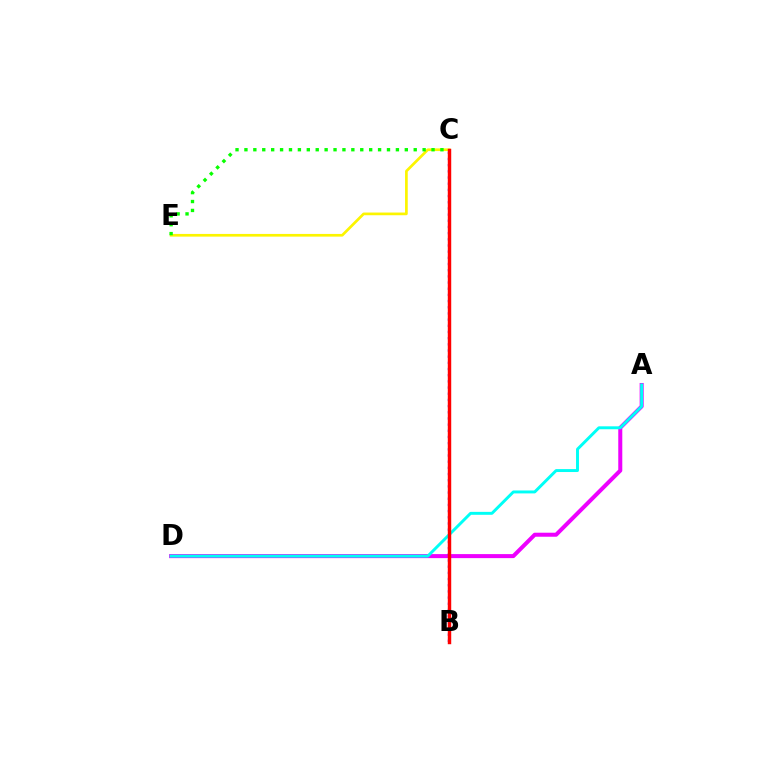{('A', 'D'): [{'color': '#ee00ff', 'line_style': 'solid', 'thickness': 2.9}, {'color': '#00fff6', 'line_style': 'solid', 'thickness': 2.11}], ('B', 'C'): [{'color': '#0010ff', 'line_style': 'dotted', 'thickness': 1.68}, {'color': '#ff0000', 'line_style': 'solid', 'thickness': 2.48}], ('C', 'E'): [{'color': '#fcf500', 'line_style': 'solid', 'thickness': 1.94}, {'color': '#08ff00', 'line_style': 'dotted', 'thickness': 2.42}]}